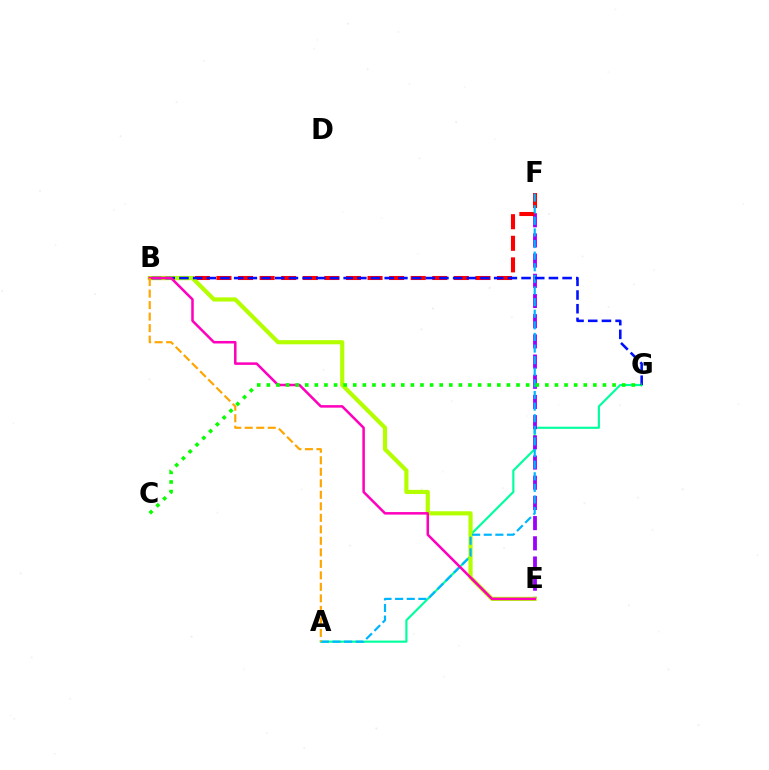{('A', 'G'): [{'color': '#00ff9d', 'line_style': 'solid', 'thickness': 1.55}], ('E', 'F'): [{'color': '#9b00ff', 'line_style': 'dashed', 'thickness': 2.74}], ('B', 'F'): [{'color': '#ff0000', 'line_style': 'dashed', 'thickness': 2.93}], ('B', 'E'): [{'color': '#b3ff00', 'line_style': 'solid', 'thickness': 3.0}, {'color': '#ff00bd', 'line_style': 'solid', 'thickness': 1.82}], ('A', 'F'): [{'color': '#00b5ff', 'line_style': 'dashed', 'thickness': 1.58}], ('B', 'G'): [{'color': '#0010ff', 'line_style': 'dashed', 'thickness': 1.86}], ('C', 'G'): [{'color': '#08ff00', 'line_style': 'dotted', 'thickness': 2.61}], ('A', 'B'): [{'color': '#ffa500', 'line_style': 'dashed', 'thickness': 1.56}]}